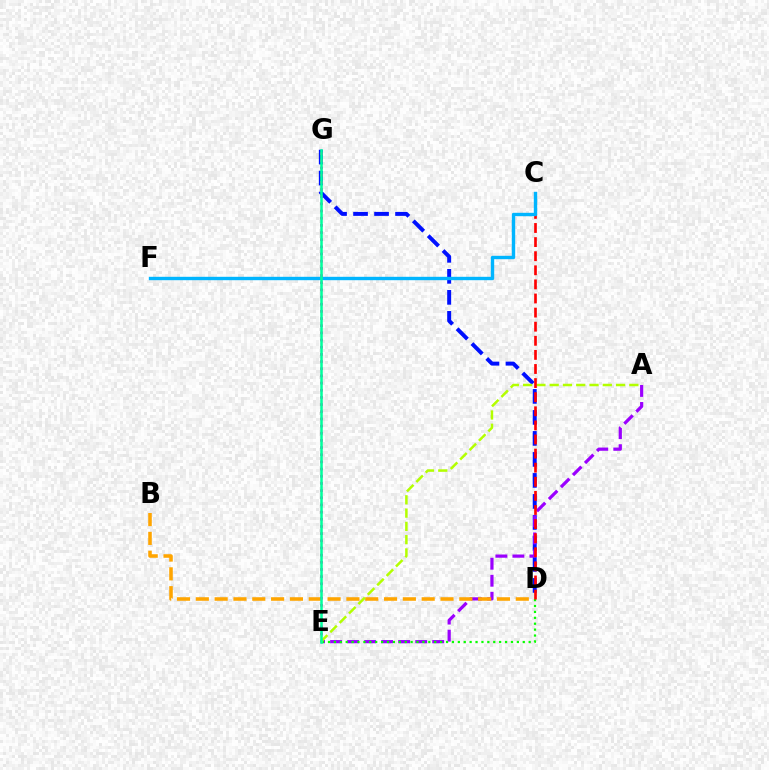{('D', 'G'): [{'color': '#0010ff', 'line_style': 'dashed', 'thickness': 2.85}], ('A', 'E'): [{'color': '#9b00ff', 'line_style': 'dashed', 'thickness': 2.31}, {'color': '#b3ff00', 'line_style': 'dashed', 'thickness': 1.8}], ('B', 'D'): [{'color': '#ffa500', 'line_style': 'dashed', 'thickness': 2.56}], ('E', 'G'): [{'color': '#ff00bd', 'line_style': 'dotted', 'thickness': 1.95}, {'color': '#00ff9d', 'line_style': 'solid', 'thickness': 1.82}], ('D', 'E'): [{'color': '#08ff00', 'line_style': 'dotted', 'thickness': 1.6}], ('C', 'D'): [{'color': '#ff0000', 'line_style': 'dashed', 'thickness': 1.92}], ('C', 'F'): [{'color': '#00b5ff', 'line_style': 'solid', 'thickness': 2.44}]}